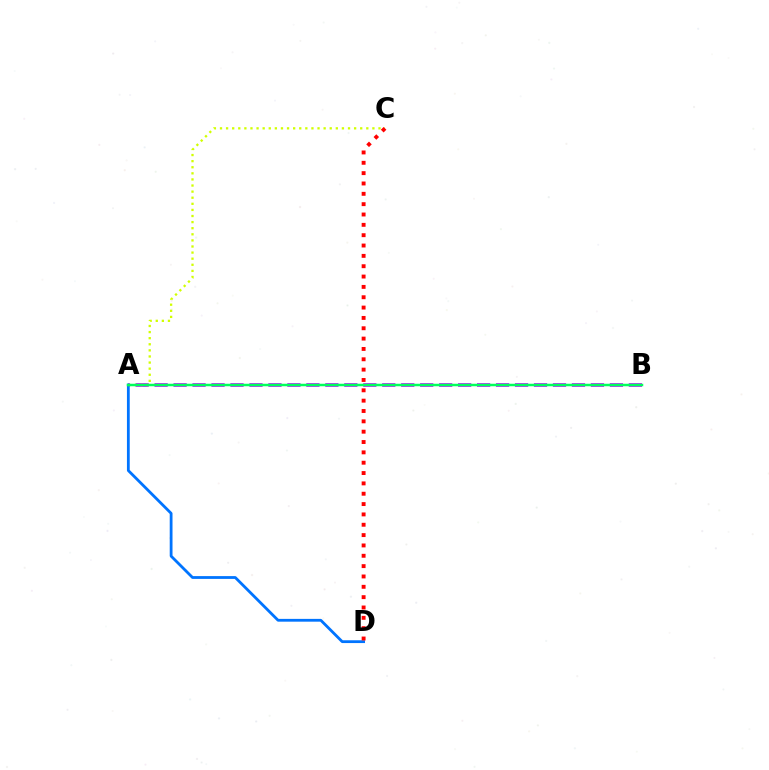{('A', 'B'): [{'color': '#b900ff', 'line_style': 'dashed', 'thickness': 2.58}, {'color': '#00ff5c', 'line_style': 'solid', 'thickness': 1.8}], ('A', 'D'): [{'color': '#0074ff', 'line_style': 'solid', 'thickness': 2.01}], ('A', 'C'): [{'color': '#d1ff00', 'line_style': 'dotted', 'thickness': 1.66}], ('C', 'D'): [{'color': '#ff0000', 'line_style': 'dotted', 'thickness': 2.81}]}